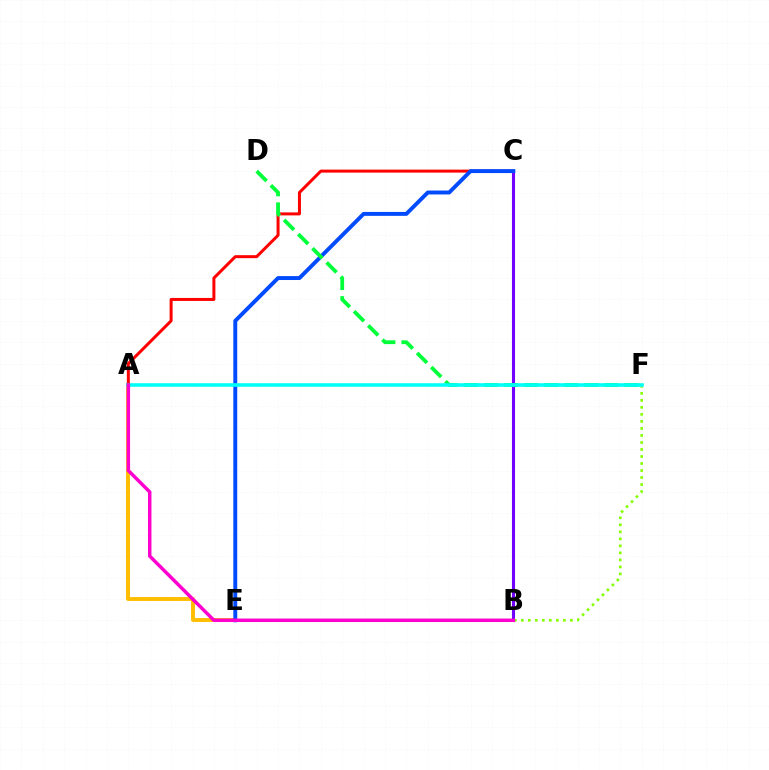{('A', 'E'): [{'color': '#ffbd00', 'line_style': 'solid', 'thickness': 2.81}], ('E', 'F'): [{'color': '#84ff00', 'line_style': 'dotted', 'thickness': 1.91}], ('A', 'C'): [{'color': '#ff0000', 'line_style': 'solid', 'thickness': 2.16}], ('B', 'C'): [{'color': '#7200ff', 'line_style': 'solid', 'thickness': 2.22}], ('C', 'E'): [{'color': '#004bff', 'line_style': 'solid', 'thickness': 2.82}], ('D', 'F'): [{'color': '#00ff39', 'line_style': 'dashed', 'thickness': 2.72}], ('A', 'F'): [{'color': '#00fff6', 'line_style': 'solid', 'thickness': 2.58}], ('A', 'B'): [{'color': '#ff00cf', 'line_style': 'solid', 'thickness': 2.51}]}